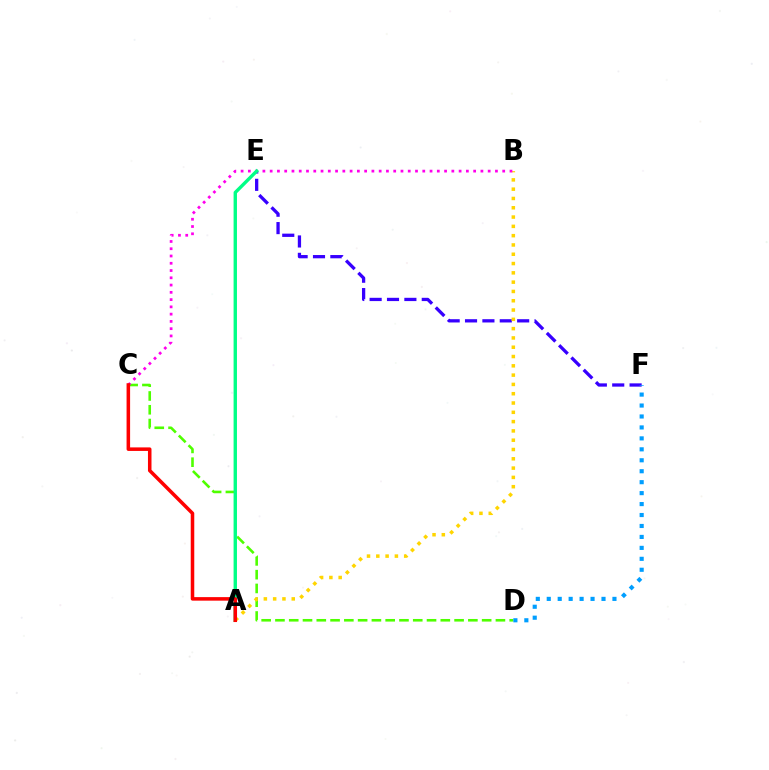{('E', 'F'): [{'color': '#3700ff', 'line_style': 'dashed', 'thickness': 2.36}], ('C', 'D'): [{'color': '#4fff00', 'line_style': 'dashed', 'thickness': 1.87}], ('A', 'B'): [{'color': '#ffd500', 'line_style': 'dotted', 'thickness': 2.53}], ('B', 'C'): [{'color': '#ff00ed', 'line_style': 'dotted', 'thickness': 1.97}], ('A', 'E'): [{'color': '#00ff86', 'line_style': 'solid', 'thickness': 2.44}], ('A', 'C'): [{'color': '#ff0000', 'line_style': 'solid', 'thickness': 2.54}], ('D', 'F'): [{'color': '#009eff', 'line_style': 'dotted', 'thickness': 2.97}]}